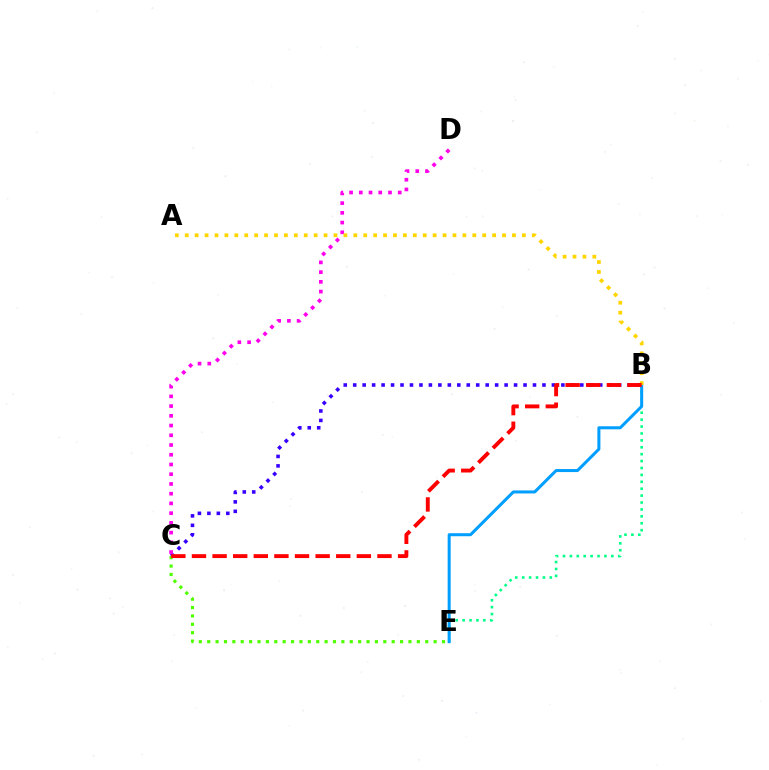{('B', 'E'): [{'color': '#00ff86', 'line_style': 'dotted', 'thickness': 1.88}, {'color': '#009eff', 'line_style': 'solid', 'thickness': 2.18}], ('B', 'C'): [{'color': '#3700ff', 'line_style': 'dotted', 'thickness': 2.57}, {'color': '#ff0000', 'line_style': 'dashed', 'thickness': 2.8}], ('C', 'E'): [{'color': '#4fff00', 'line_style': 'dotted', 'thickness': 2.28}], ('C', 'D'): [{'color': '#ff00ed', 'line_style': 'dotted', 'thickness': 2.64}], ('A', 'B'): [{'color': '#ffd500', 'line_style': 'dotted', 'thickness': 2.69}]}